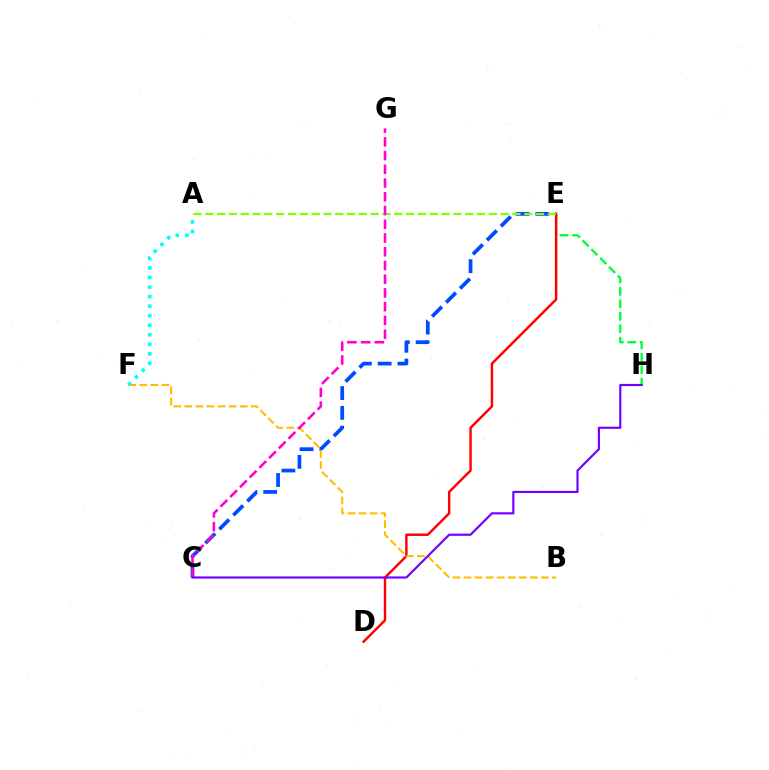{('C', 'E'): [{'color': '#004bff', 'line_style': 'dashed', 'thickness': 2.69}], ('E', 'H'): [{'color': '#00ff39', 'line_style': 'dashed', 'thickness': 1.69}], ('D', 'E'): [{'color': '#ff0000', 'line_style': 'solid', 'thickness': 1.76}], ('A', 'E'): [{'color': '#84ff00', 'line_style': 'dashed', 'thickness': 1.6}], ('B', 'F'): [{'color': '#ffbd00', 'line_style': 'dashed', 'thickness': 1.5}], ('A', 'F'): [{'color': '#00fff6', 'line_style': 'dotted', 'thickness': 2.59}], ('C', 'G'): [{'color': '#ff00cf', 'line_style': 'dashed', 'thickness': 1.87}], ('C', 'H'): [{'color': '#7200ff', 'line_style': 'solid', 'thickness': 1.56}]}